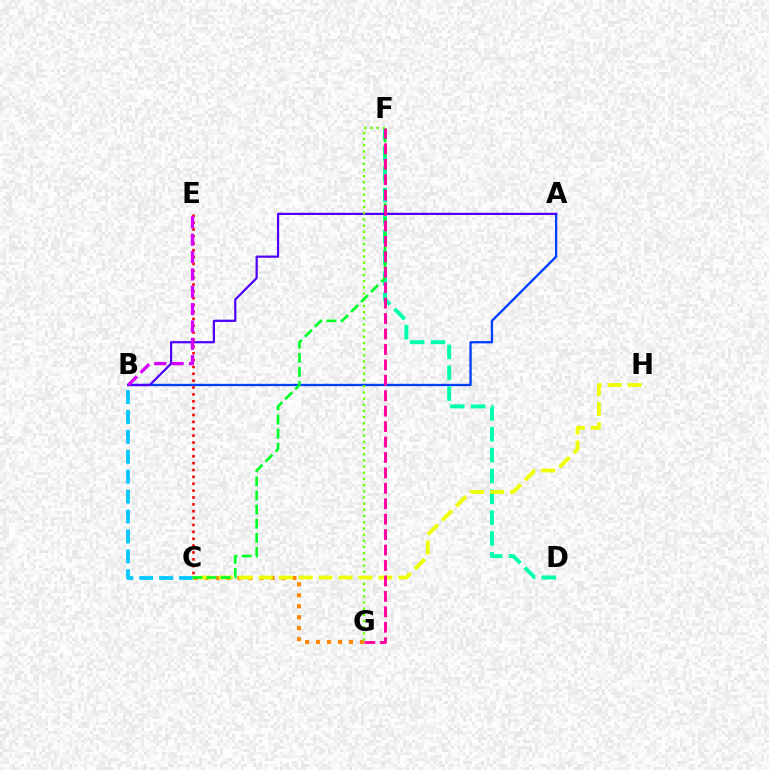{('A', 'B'): [{'color': '#003fff', 'line_style': 'solid', 'thickness': 1.67}, {'color': '#4f00ff', 'line_style': 'solid', 'thickness': 1.6}], ('C', 'G'): [{'color': '#ff8800', 'line_style': 'dotted', 'thickness': 2.98}], ('C', 'E'): [{'color': '#ff0000', 'line_style': 'dotted', 'thickness': 1.87}], ('B', 'C'): [{'color': '#00c7ff', 'line_style': 'dashed', 'thickness': 2.71}], ('D', 'F'): [{'color': '#00ffaf', 'line_style': 'dashed', 'thickness': 2.83}], ('F', 'G'): [{'color': '#66ff00', 'line_style': 'dotted', 'thickness': 1.68}, {'color': '#ff00a0', 'line_style': 'dashed', 'thickness': 2.1}], ('B', 'E'): [{'color': '#d600ff', 'line_style': 'dashed', 'thickness': 2.36}], ('C', 'H'): [{'color': '#eeff00', 'line_style': 'dashed', 'thickness': 2.71}], ('C', 'F'): [{'color': '#00ff27', 'line_style': 'dashed', 'thickness': 1.92}]}